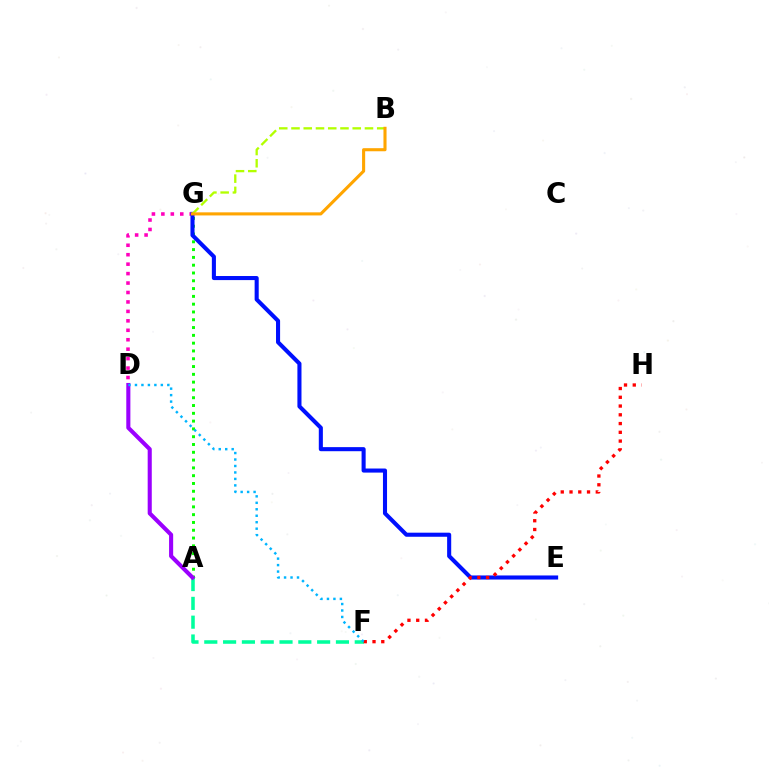{('A', 'F'): [{'color': '#00ff9d', 'line_style': 'dashed', 'thickness': 2.56}], ('A', 'G'): [{'color': '#08ff00', 'line_style': 'dotted', 'thickness': 2.12}], ('A', 'D'): [{'color': '#9b00ff', 'line_style': 'solid', 'thickness': 2.94}], ('D', 'G'): [{'color': '#ff00bd', 'line_style': 'dotted', 'thickness': 2.57}], ('E', 'G'): [{'color': '#0010ff', 'line_style': 'solid', 'thickness': 2.94}], ('F', 'H'): [{'color': '#ff0000', 'line_style': 'dotted', 'thickness': 2.38}], ('B', 'G'): [{'color': '#b3ff00', 'line_style': 'dashed', 'thickness': 1.66}, {'color': '#ffa500', 'line_style': 'solid', 'thickness': 2.22}], ('D', 'F'): [{'color': '#00b5ff', 'line_style': 'dotted', 'thickness': 1.76}]}